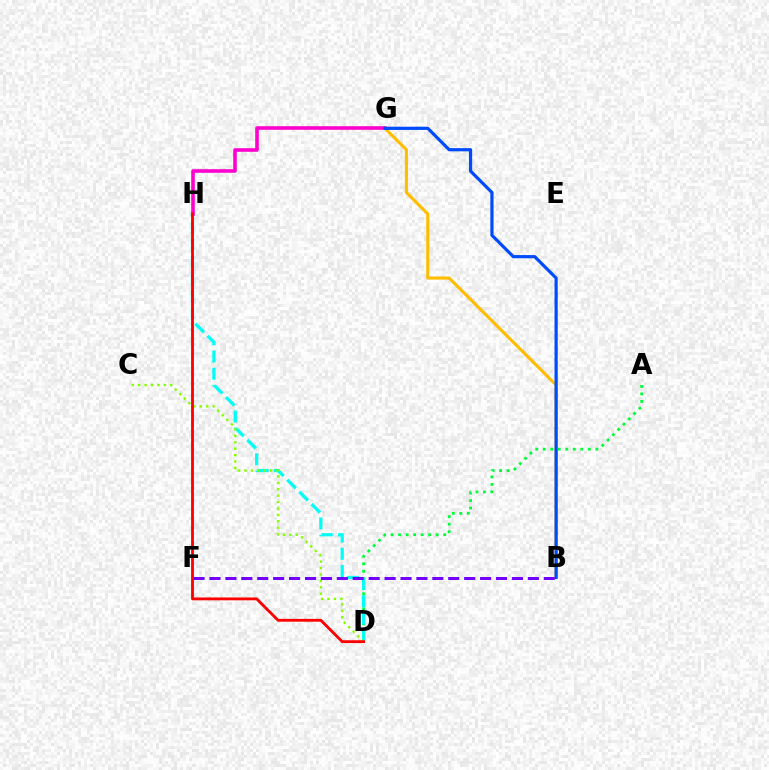{('A', 'D'): [{'color': '#00ff39', 'line_style': 'dotted', 'thickness': 2.04}], ('D', 'H'): [{'color': '#00fff6', 'line_style': 'dashed', 'thickness': 2.34}, {'color': '#ff0000', 'line_style': 'solid', 'thickness': 2.04}], ('B', 'G'): [{'color': '#ffbd00', 'line_style': 'solid', 'thickness': 2.23}, {'color': '#004bff', 'line_style': 'solid', 'thickness': 2.3}], ('C', 'D'): [{'color': '#84ff00', 'line_style': 'dotted', 'thickness': 1.74}], ('G', 'H'): [{'color': '#ff00cf', 'line_style': 'solid', 'thickness': 2.59}], ('B', 'F'): [{'color': '#7200ff', 'line_style': 'dashed', 'thickness': 2.16}]}